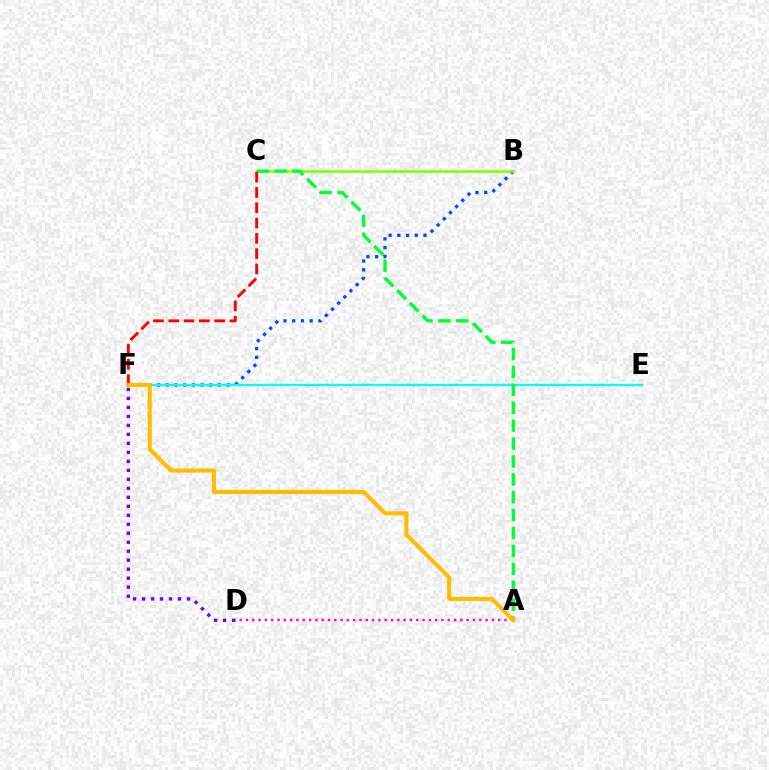{('D', 'F'): [{'color': '#7200ff', 'line_style': 'dotted', 'thickness': 2.44}], ('B', 'F'): [{'color': '#004bff', 'line_style': 'dotted', 'thickness': 2.37}], ('A', 'D'): [{'color': '#ff00cf', 'line_style': 'dotted', 'thickness': 1.71}], ('B', 'C'): [{'color': '#84ff00', 'line_style': 'solid', 'thickness': 1.82}], ('E', 'F'): [{'color': '#00fff6', 'line_style': 'solid', 'thickness': 1.65}], ('A', 'C'): [{'color': '#00ff39', 'line_style': 'dashed', 'thickness': 2.43}], ('C', 'F'): [{'color': '#ff0000', 'line_style': 'dashed', 'thickness': 2.08}], ('A', 'F'): [{'color': '#ffbd00', 'line_style': 'solid', 'thickness': 2.95}]}